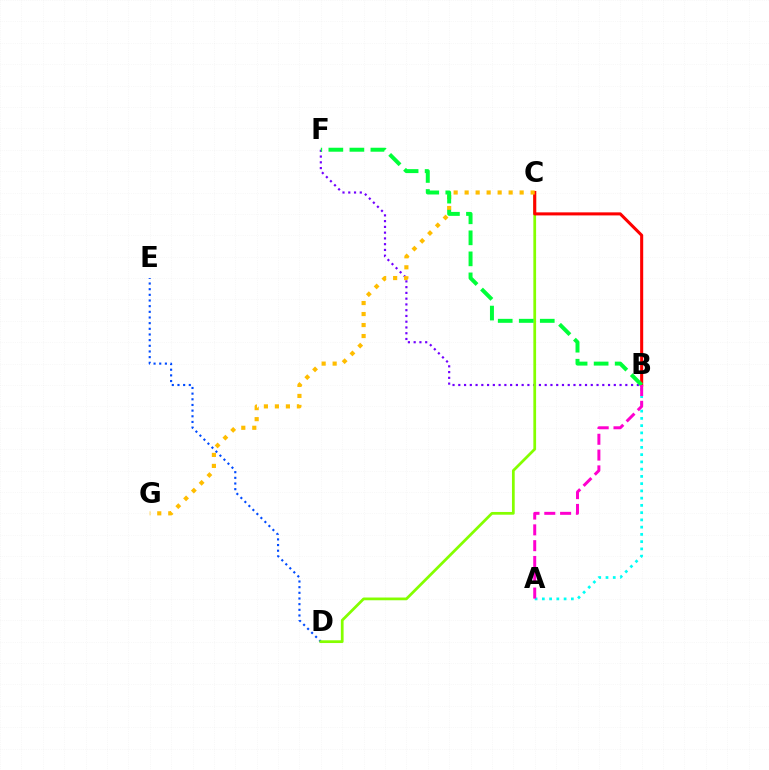{('D', 'E'): [{'color': '#004bff', 'line_style': 'dotted', 'thickness': 1.54}], ('B', 'F'): [{'color': '#7200ff', 'line_style': 'dotted', 'thickness': 1.56}, {'color': '#00ff39', 'line_style': 'dashed', 'thickness': 2.86}], ('A', 'B'): [{'color': '#00fff6', 'line_style': 'dotted', 'thickness': 1.97}, {'color': '#ff00cf', 'line_style': 'dashed', 'thickness': 2.15}], ('C', 'D'): [{'color': '#84ff00', 'line_style': 'solid', 'thickness': 1.98}], ('B', 'C'): [{'color': '#ff0000', 'line_style': 'solid', 'thickness': 2.2}], ('C', 'G'): [{'color': '#ffbd00', 'line_style': 'dotted', 'thickness': 2.99}]}